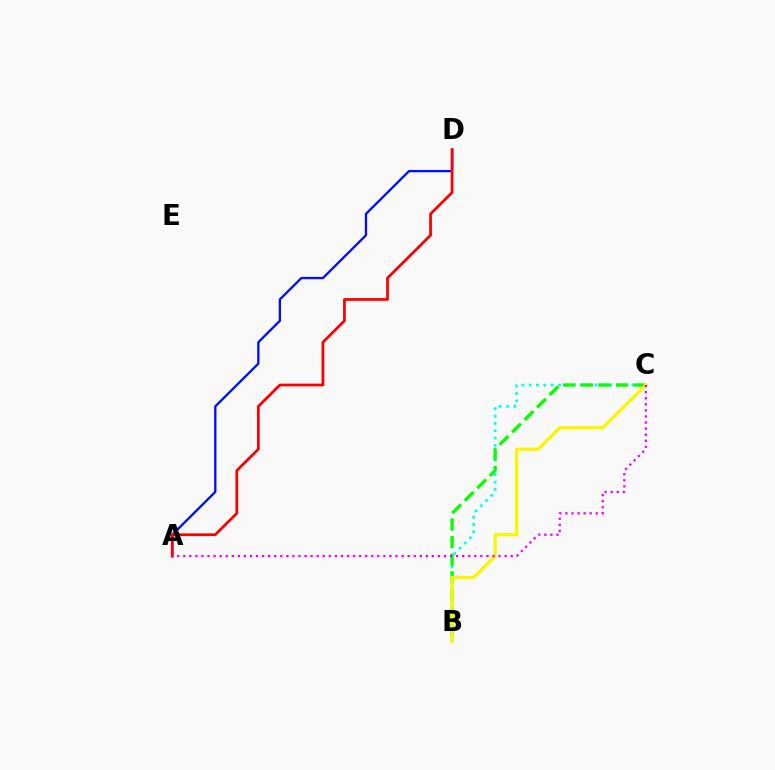{('B', 'C'): [{'color': '#00fff6', 'line_style': 'dotted', 'thickness': 1.99}, {'color': '#08ff00', 'line_style': 'dashed', 'thickness': 2.39}, {'color': '#fcf500', 'line_style': 'solid', 'thickness': 2.36}], ('A', 'D'): [{'color': '#0010ff', 'line_style': 'solid', 'thickness': 1.68}, {'color': '#ff0000', 'line_style': 'solid', 'thickness': 1.99}], ('A', 'C'): [{'color': '#ee00ff', 'line_style': 'dotted', 'thickness': 1.65}]}